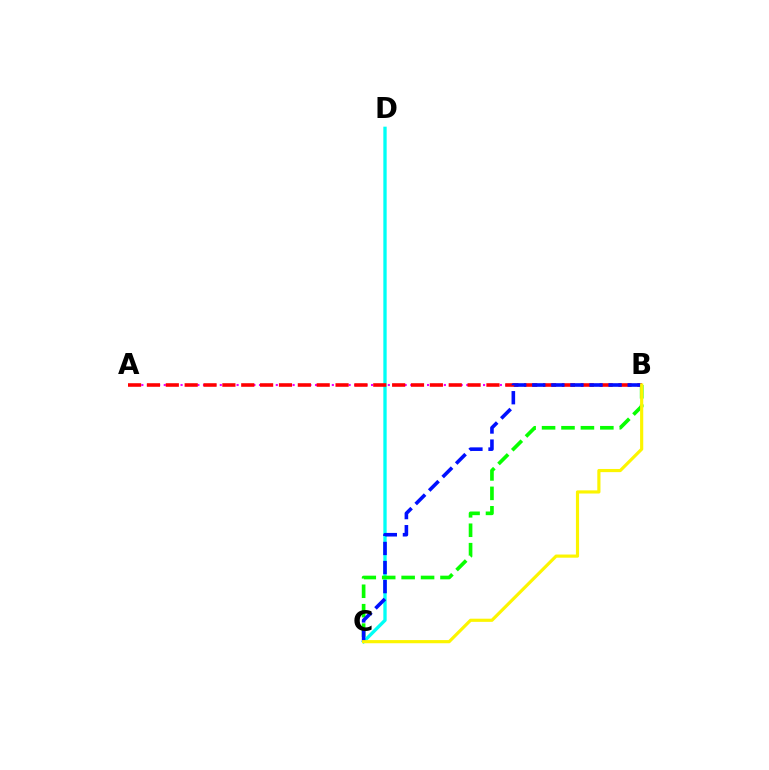{('A', 'B'): [{'color': '#ee00ff', 'line_style': 'dotted', 'thickness': 1.52}, {'color': '#ff0000', 'line_style': 'dashed', 'thickness': 2.56}], ('C', 'D'): [{'color': '#00fff6', 'line_style': 'solid', 'thickness': 2.4}], ('B', 'C'): [{'color': '#08ff00', 'line_style': 'dashed', 'thickness': 2.64}, {'color': '#0010ff', 'line_style': 'dashed', 'thickness': 2.59}, {'color': '#fcf500', 'line_style': 'solid', 'thickness': 2.27}]}